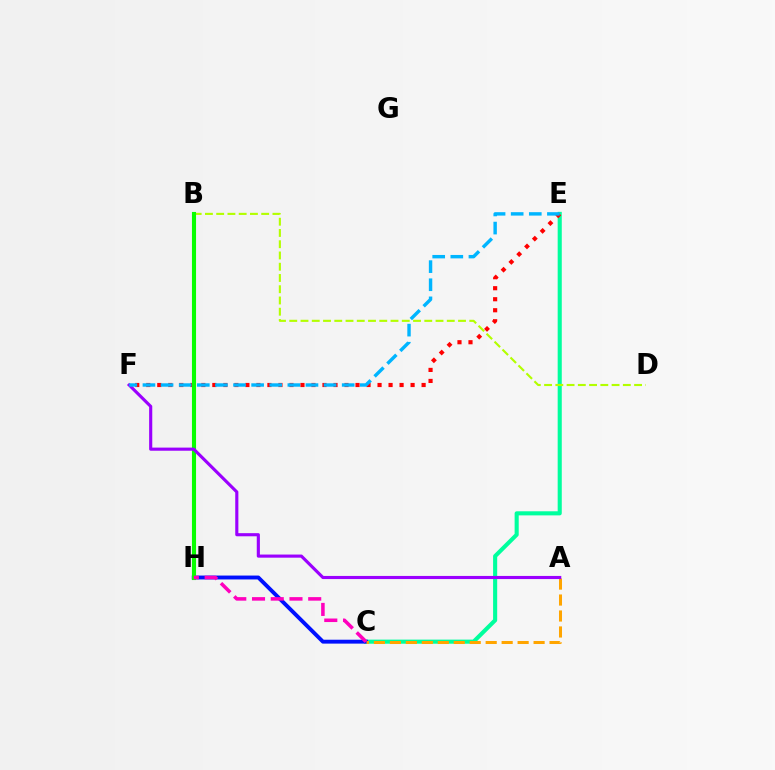{('C', 'E'): [{'color': '#00ff9d', 'line_style': 'solid', 'thickness': 2.94}], ('C', 'H'): [{'color': '#0010ff', 'line_style': 'solid', 'thickness': 2.8}, {'color': '#ff00bd', 'line_style': 'dashed', 'thickness': 2.54}], ('B', 'D'): [{'color': '#b3ff00', 'line_style': 'dashed', 'thickness': 1.53}], ('E', 'F'): [{'color': '#ff0000', 'line_style': 'dotted', 'thickness': 2.99}, {'color': '#00b5ff', 'line_style': 'dashed', 'thickness': 2.46}], ('A', 'C'): [{'color': '#ffa500', 'line_style': 'dashed', 'thickness': 2.17}], ('B', 'H'): [{'color': '#08ff00', 'line_style': 'solid', 'thickness': 2.95}], ('A', 'F'): [{'color': '#9b00ff', 'line_style': 'solid', 'thickness': 2.25}]}